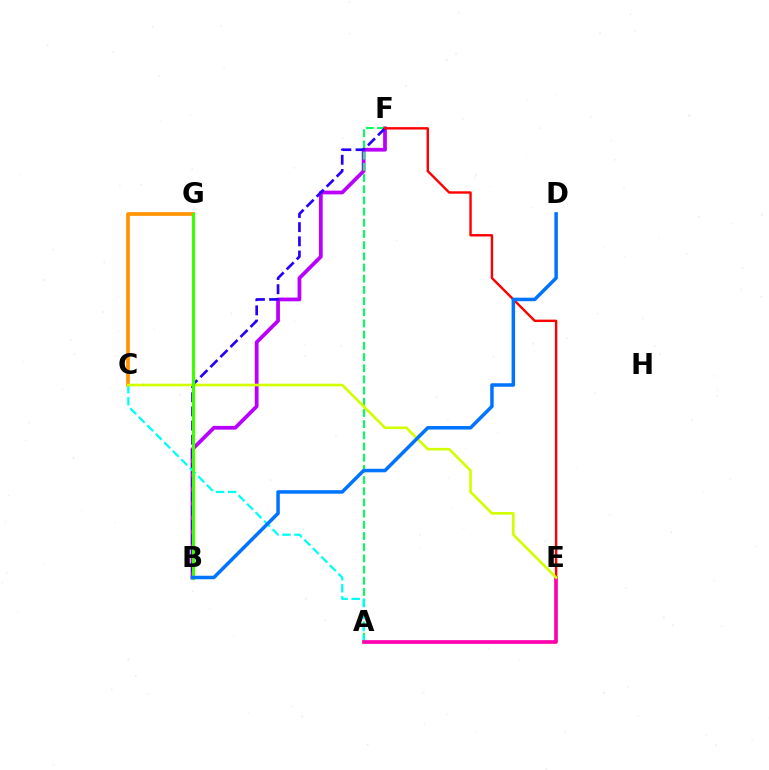{('B', 'F'): [{'color': '#b900ff', 'line_style': 'solid', 'thickness': 2.7}, {'color': '#2500ff', 'line_style': 'dashed', 'thickness': 1.93}], ('A', 'F'): [{'color': '#00ff5c', 'line_style': 'dashed', 'thickness': 1.52}], ('C', 'G'): [{'color': '#ff9400', 'line_style': 'solid', 'thickness': 2.67}], ('E', 'F'): [{'color': '#ff0000', 'line_style': 'solid', 'thickness': 1.73}], ('A', 'C'): [{'color': '#00fff6', 'line_style': 'dashed', 'thickness': 1.63}], ('A', 'E'): [{'color': '#ff00ac', 'line_style': 'solid', 'thickness': 2.65}], ('C', 'E'): [{'color': '#d1ff00', 'line_style': 'solid', 'thickness': 1.89}], ('B', 'G'): [{'color': '#3dff00', 'line_style': 'solid', 'thickness': 2.24}], ('B', 'D'): [{'color': '#0074ff', 'line_style': 'solid', 'thickness': 2.53}]}